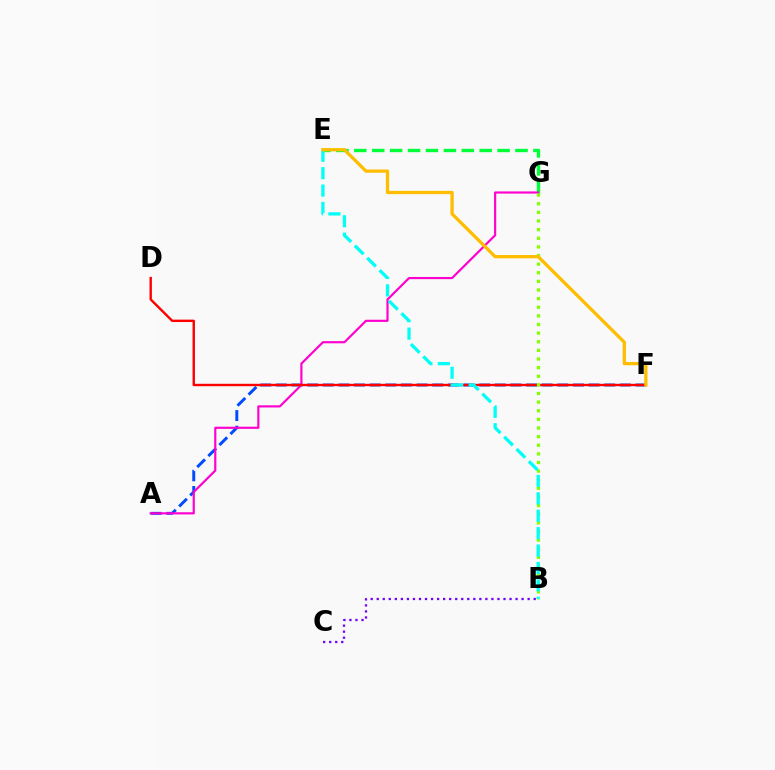{('A', 'F'): [{'color': '#004bff', 'line_style': 'dashed', 'thickness': 2.12}], ('E', 'G'): [{'color': '#00ff39', 'line_style': 'dashed', 'thickness': 2.43}], ('A', 'G'): [{'color': '#ff00cf', 'line_style': 'solid', 'thickness': 1.56}], ('D', 'F'): [{'color': '#ff0000', 'line_style': 'solid', 'thickness': 1.73}], ('B', 'G'): [{'color': '#84ff00', 'line_style': 'dotted', 'thickness': 2.34}], ('B', 'C'): [{'color': '#7200ff', 'line_style': 'dotted', 'thickness': 1.64}], ('B', 'E'): [{'color': '#00fff6', 'line_style': 'dashed', 'thickness': 2.36}], ('E', 'F'): [{'color': '#ffbd00', 'line_style': 'solid', 'thickness': 2.36}]}